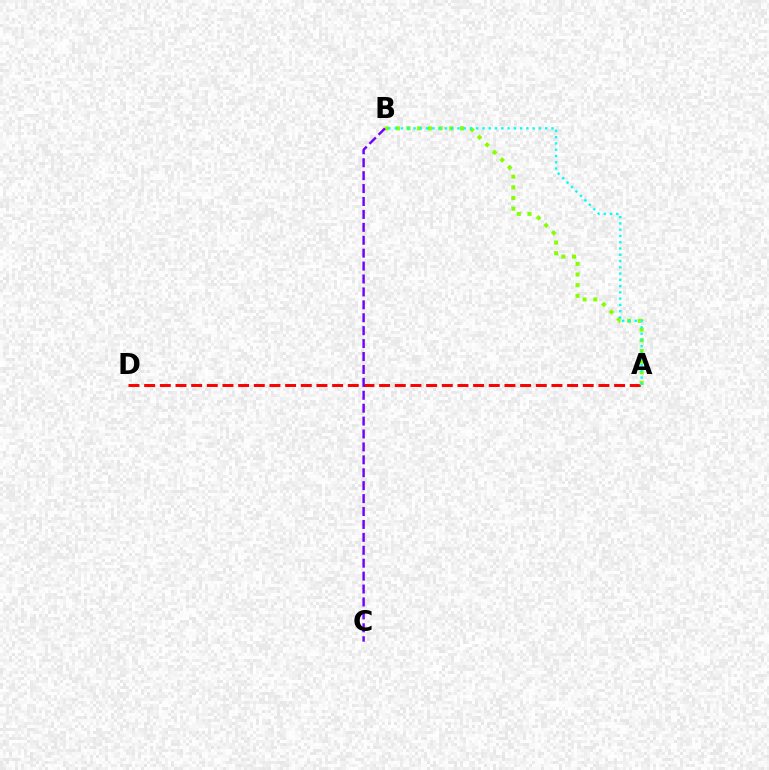{('A', 'D'): [{'color': '#ff0000', 'line_style': 'dashed', 'thickness': 2.13}], ('A', 'B'): [{'color': '#84ff00', 'line_style': 'dotted', 'thickness': 2.9}, {'color': '#00fff6', 'line_style': 'dotted', 'thickness': 1.7}], ('B', 'C'): [{'color': '#7200ff', 'line_style': 'dashed', 'thickness': 1.75}]}